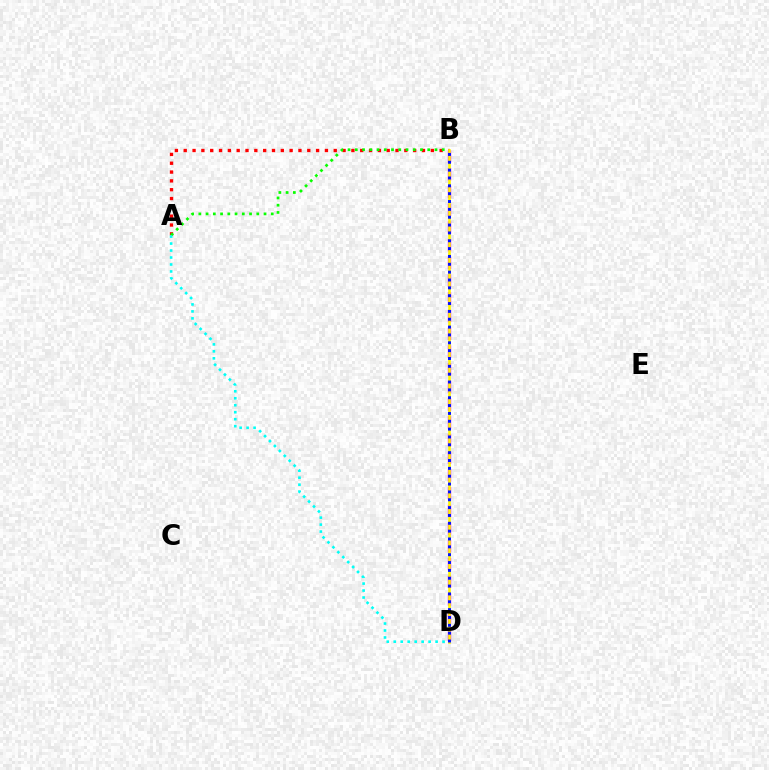{('B', 'D'): [{'color': '#ee00ff', 'line_style': 'dashed', 'thickness': 2.41}, {'color': '#fcf500', 'line_style': 'solid', 'thickness': 1.88}, {'color': '#0010ff', 'line_style': 'dotted', 'thickness': 2.13}], ('A', 'B'): [{'color': '#ff0000', 'line_style': 'dotted', 'thickness': 2.4}, {'color': '#08ff00', 'line_style': 'dotted', 'thickness': 1.97}], ('A', 'D'): [{'color': '#00fff6', 'line_style': 'dotted', 'thickness': 1.89}]}